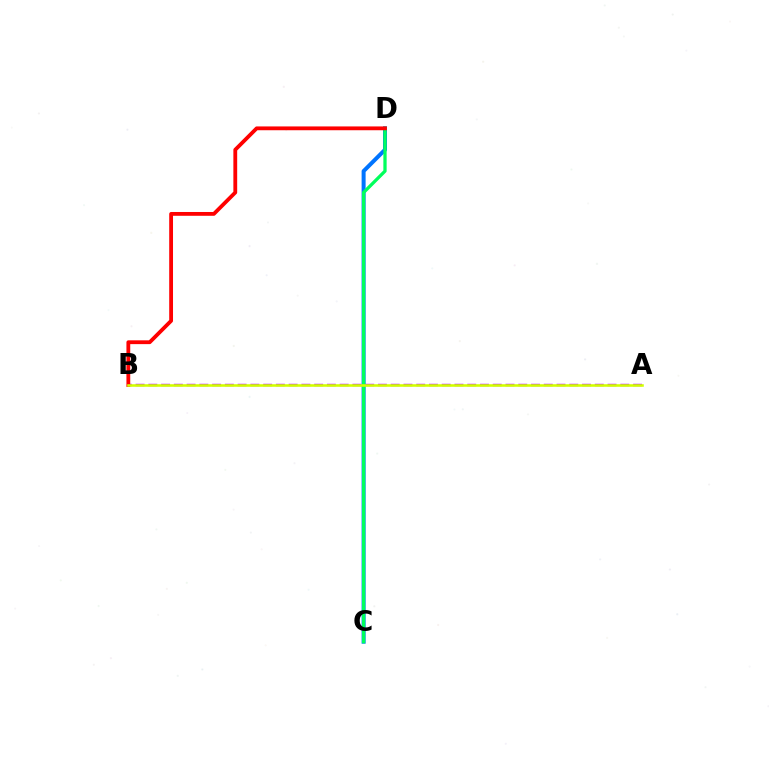{('A', 'B'): [{'color': '#b900ff', 'line_style': 'dashed', 'thickness': 1.73}, {'color': '#d1ff00', 'line_style': 'solid', 'thickness': 1.85}], ('C', 'D'): [{'color': '#0074ff', 'line_style': 'solid', 'thickness': 2.88}, {'color': '#00ff5c', 'line_style': 'solid', 'thickness': 2.35}], ('B', 'D'): [{'color': '#ff0000', 'line_style': 'solid', 'thickness': 2.74}]}